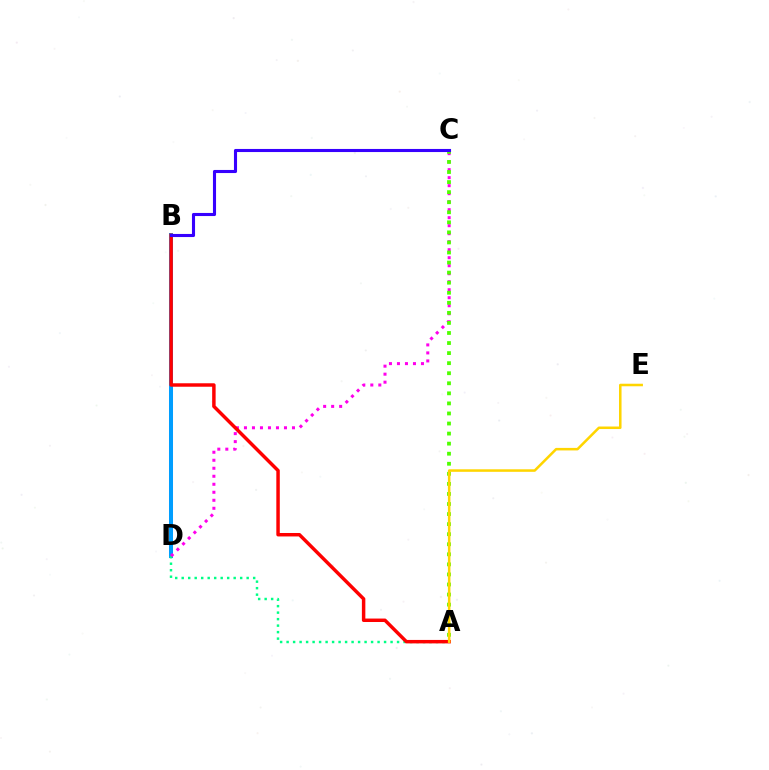{('B', 'D'): [{'color': '#009eff', 'line_style': 'solid', 'thickness': 2.89}], ('A', 'D'): [{'color': '#00ff86', 'line_style': 'dotted', 'thickness': 1.77}], ('C', 'D'): [{'color': '#ff00ed', 'line_style': 'dotted', 'thickness': 2.17}], ('A', 'B'): [{'color': '#ff0000', 'line_style': 'solid', 'thickness': 2.49}], ('A', 'C'): [{'color': '#4fff00', 'line_style': 'dotted', 'thickness': 2.73}], ('A', 'E'): [{'color': '#ffd500', 'line_style': 'solid', 'thickness': 1.82}], ('B', 'C'): [{'color': '#3700ff', 'line_style': 'solid', 'thickness': 2.23}]}